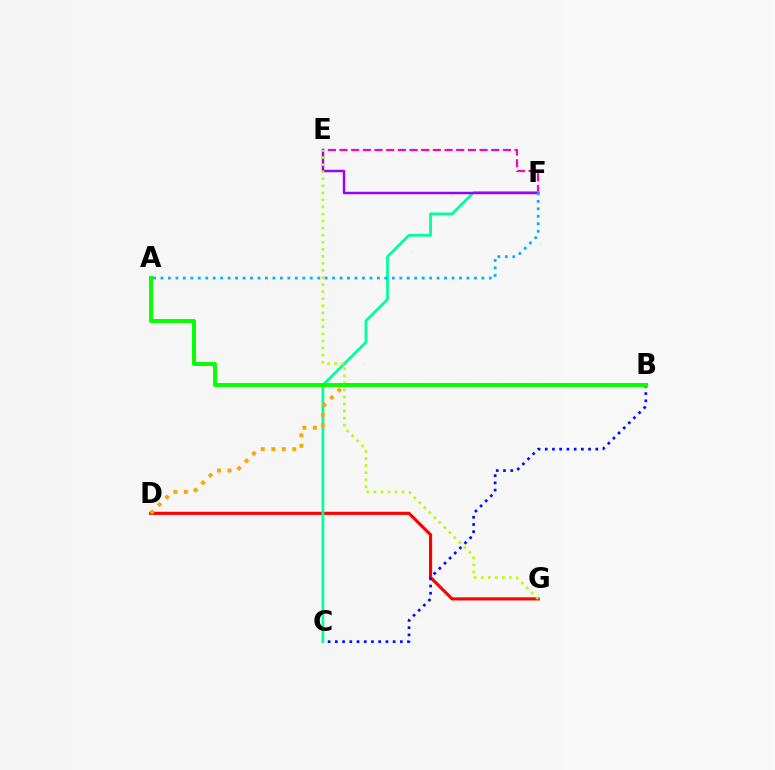{('D', 'G'): [{'color': '#ff0000', 'line_style': 'solid', 'thickness': 2.26}], ('B', 'C'): [{'color': '#0010ff', 'line_style': 'dotted', 'thickness': 1.96}], ('E', 'F'): [{'color': '#ff00bd', 'line_style': 'dashed', 'thickness': 1.59}, {'color': '#9b00ff', 'line_style': 'solid', 'thickness': 1.78}], ('C', 'F'): [{'color': '#00ff9d', 'line_style': 'solid', 'thickness': 1.99}], ('B', 'D'): [{'color': '#ffa500', 'line_style': 'dotted', 'thickness': 2.85}], ('E', 'G'): [{'color': '#b3ff00', 'line_style': 'dotted', 'thickness': 1.92}], ('A', 'B'): [{'color': '#08ff00', 'line_style': 'solid', 'thickness': 2.84}], ('A', 'F'): [{'color': '#00b5ff', 'line_style': 'dotted', 'thickness': 2.03}]}